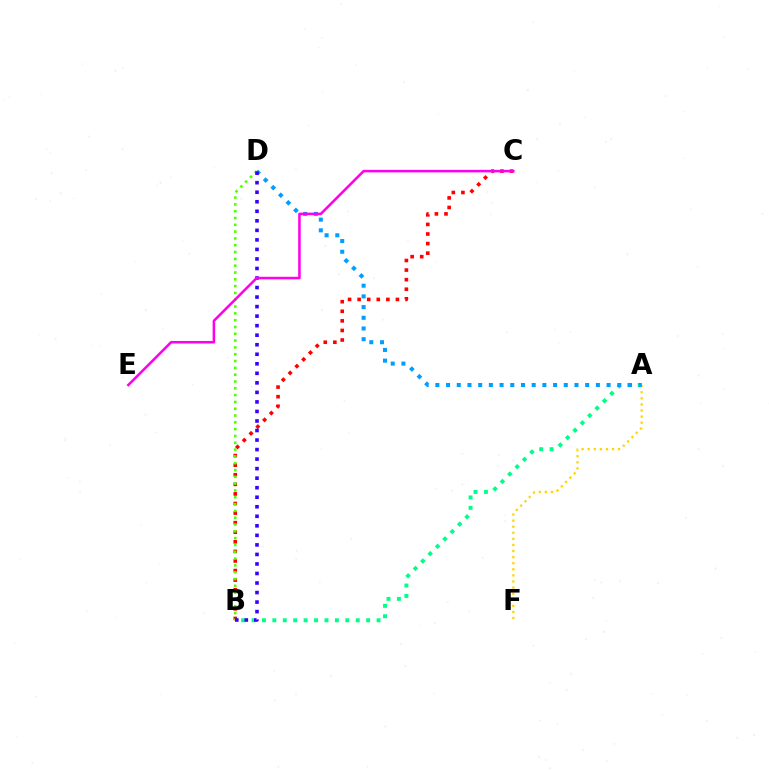{('A', 'F'): [{'color': '#ffd500', 'line_style': 'dotted', 'thickness': 1.65}], ('A', 'B'): [{'color': '#00ff86', 'line_style': 'dotted', 'thickness': 2.83}], ('B', 'C'): [{'color': '#ff0000', 'line_style': 'dotted', 'thickness': 2.6}], ('B', 'D'): [{'color': '#4fff00', 'line_style': 'dotted', 'thickness': 1.85}, {'color': '#3700ff', 'line_style': 'dotted', 'thickness': 2.59}], ('A', 'D'): [{'color': '#009eff', 'line_style': 'dotted', 'thickness': 2.91}], ('C', 'E'): [{'color': '#ff00ed', 'line_style': 'solid', 'thickness': 1.83}]}